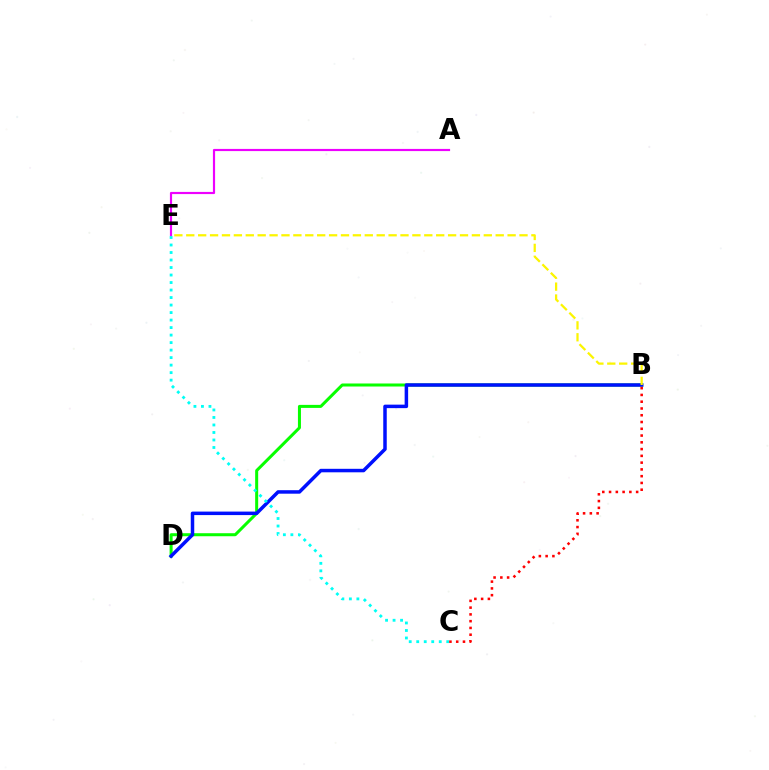{('B', 'D'): [{'color': '#08ff00', 'line_style': 'solid', 'thickness': 2.18}, {'color': '#0010ff', 'line_style': 'solid', 'thickness': 2.52}], ('C', 'E'): [{'color': '#00fff6', 'line_style': 'dotted', 'thickness': 2.04}], ('B', 'C'): [{'color': '#ff0000', 'line_style': 'dotted', 'thickness': 1.84}], ('B', 'E'): [{'color': '#fcf500', 'line_style': 'dashed', 'thickness': 1.62}], ('A', 'E'): [{'color': '#ee00ff', 'line_style': 'solid', 'thickness': 1.56}]}